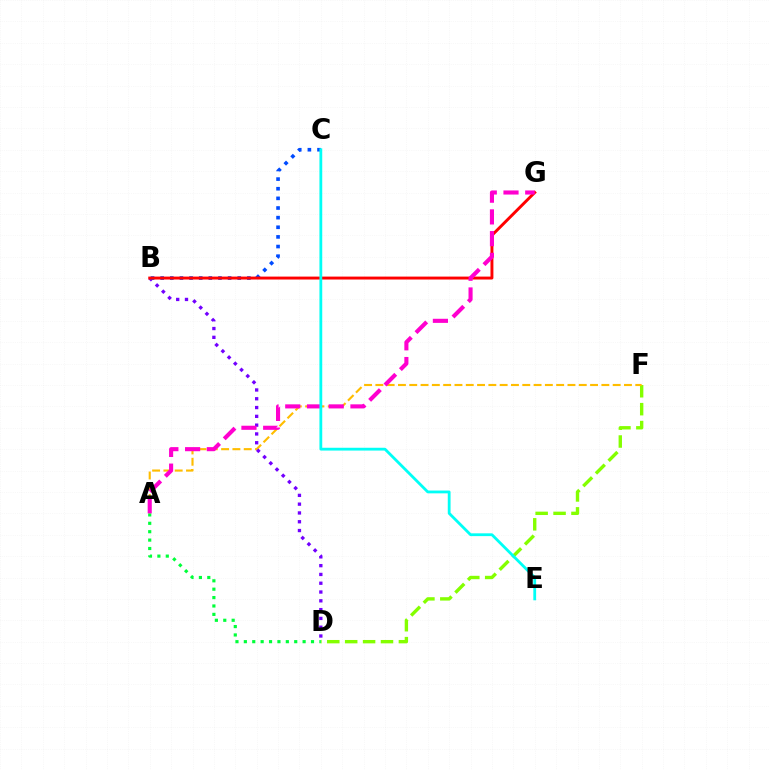{('D', 'F'): [{'color': '#84ff00', 'line_style': 'dashed', 'thickness': 2.43}], ('A', 'F'): [{'color': '#ffbd00', 'line_style': 'dashed', 'thickness': 1.54}], ('A', 'D'): [{'color': '#00ff39', 'line_style': 'dotted', 'thickness': 2.28}], ('B', 'D'): [{'color': '#7200ff', 'line_style': 'dotted', 'thickness': 2.39}], ('B', 'C'): [{'color': '#004bff', 'line_style': 'dotted', 'thickness': 2.62}], ('B', 'G'): [{'color': '#ff0000', 'line_style': 'solid', 'thickness': 2.11}], ('A', 'G'): [{'color': '#ff00cf', 'line_style': 'dashed', 'thickness': 2.95}], ('C', 'E'): [{'color': '#00fff6', 'line_style': 'solid', 'thickness': 2.02}]}